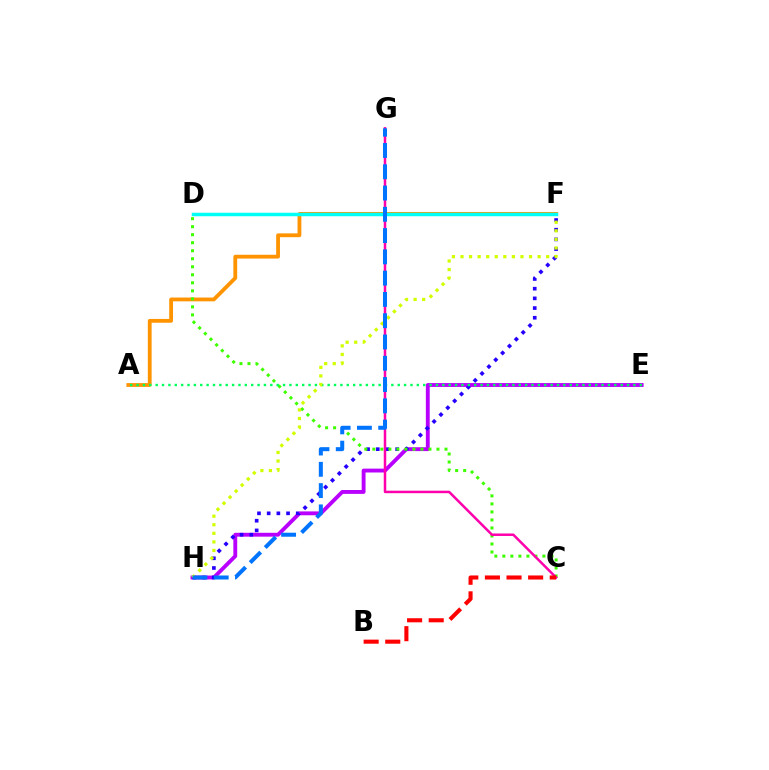{('E', 'H'): [{'color': '#b900ff', 'line_style': 'solid', 'thickness': 2.78}], ('A', 'F'): [{'color': '#ff9400', 'line_style': 'solid', 'thickness': 2.74}], ('F', 'H'): [{'color': '#2500ff', 'line_style': 'dotted', 'thickness': 2.63}, {'color': '#d1ff00', 'line_style': 'dotted', 'thickness': 2.33}], ('C', 'D'): [{'color': '#3dff00', 'line_style': 'dotted', 'thickness': 2.18}], ('A', 'E'): [{'color': '#00ff5c', 'line_style': 'dotted', 'thickness': 1.73}], ('C', 'G'): [{'color': '#ff00ac', 'line_style': 'solid', 'thickness': 1.8}], ('B', 'C'): [{'color': '#ff0000', 'line_style': 'dashed', 'thickness': 2.94}], ('D', 'F'): [{'color': '#00fff6', 'line_style': 'solid', 'thickness': 2.5}], ('G', 'H'): [{'color': '#0074ff', 'line_style': 'dashed', 'thickness': 2.89}]}